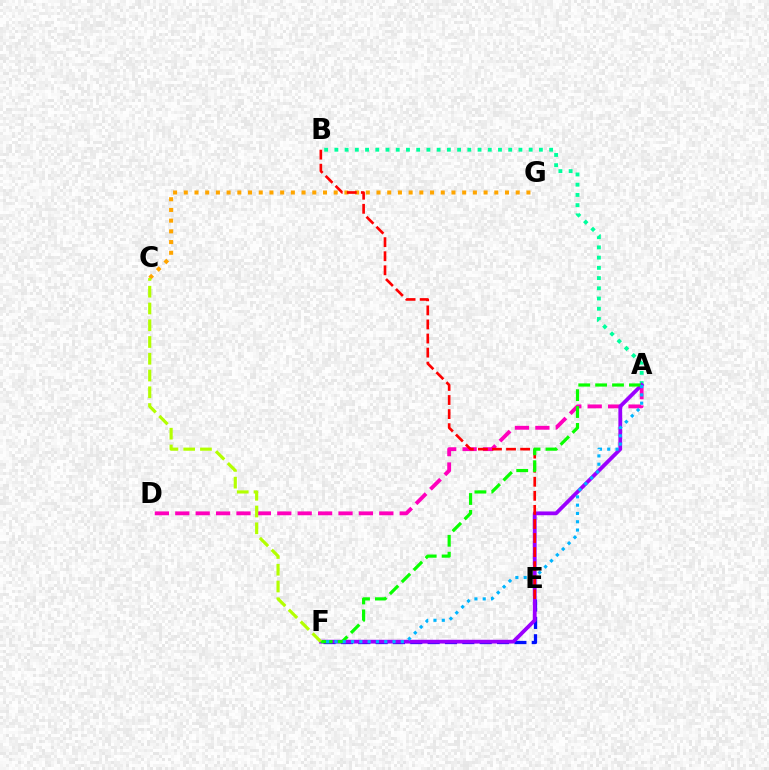{('E', 'F'): [{'color': '#0010ff', 'line_style': 'dashed', 'thickness': 2.36}], ('C', 'G'): [{'color': '#ffa500', 'line_style': 'dotted', 'thickness': 2.91}], ('A', 'B'): [{'color': '#00ff9d', 'line_style': 'dotted', 'thickness': 2.78}], ('A', 'D'): [{'color': '#ff00bd', 'line_style': 'dashed', 'thickness': 2.77}], ('A', 'F'): [{'color': '#9b00ff', 'line_style': 'solid', 'thickness': 2.73}, {'color': '#08ff00', 'line_style': 'dashed', 'thickness': 2.29}, {'color': '#00b5ff', 'line_style': 'dotted', 'thickness': 2.26}], ('B', 'E'): [{'color': '#ff0000', 'line_style': 'dashed', 'thickness': 1.91}], ('C', 'F'): [{'color': '#b3ff00', 'line_style': 'dashed', 'thickness': 2.28}]}